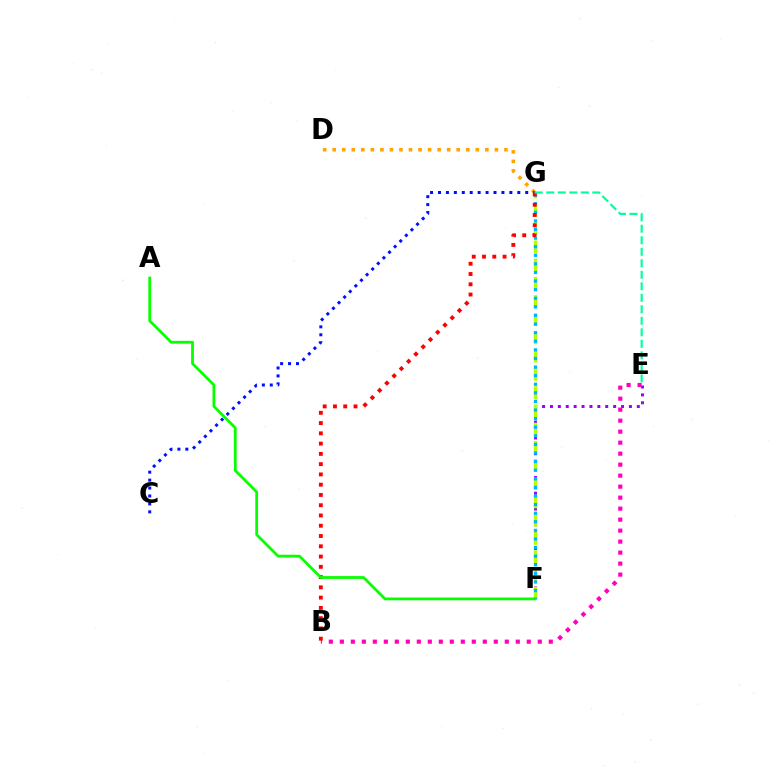{('E', 'F'): [{'color': '#9b00ff', 'line_style': 'dotted', 'thickness': 2.15}], ('F', 'G'): [{'color': '#b3ff00', 'line_style': 'dashed', 'thickness': 2.48}, {'color': '#00b5ff', 'line_style': 'dotted', 'thickness': 2.34}], ('B', 'E'): [{'color': '#ff00bd', 'line_style': 'dotted', 'thickness': 2.99}], ('D', 'G'): [{'color': '#ffa500', 'line_style': 'dotted', 'thickness': 2.59}], ('C', 'G'): [{'color': '#0010ff', 'line_style': 'dotted', 'thickness': 2.15}], ('B', 'G'): [{'color': '#ff0000', 'line_style': 'dotted', 'thickness': 2.79}], ('A', 'F'): [{'color': '#08ff00', 'line_style': 'solid', 'thickness': 1.99}], ('E', 'G'): [{'color': '#00ff9d', 'line_style': 'dashed', 'thickness': 1.56}]}